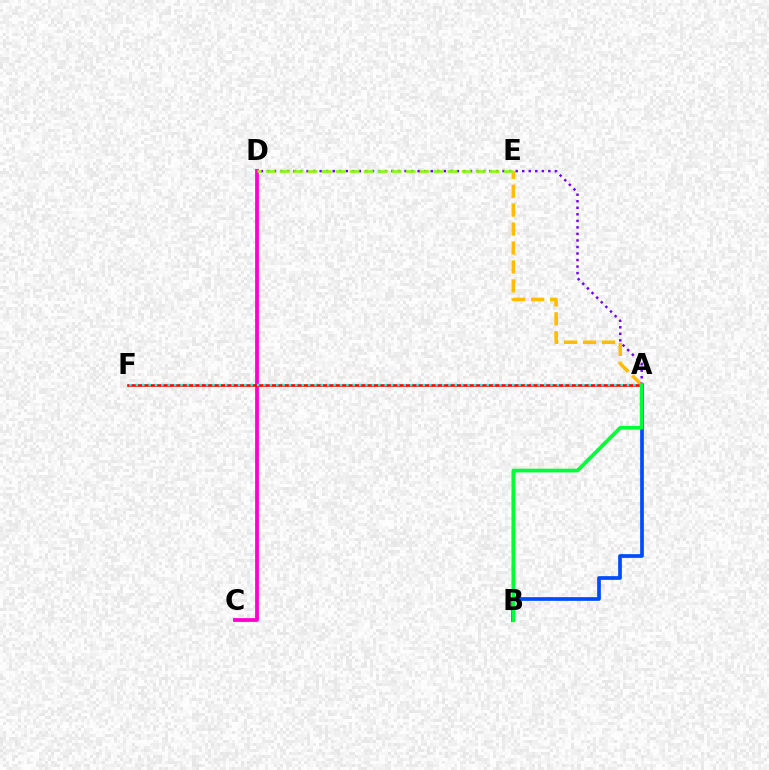{('C', 'D'): [{'color': '#ff00cf', 'line_style': 'solid', 'thickness': 2.71}], ('A', 'E'): [{'color': '#ffbd00', 'line_style': 'dashed', 'thickness': 2.57}], ('A', 'D'): [{'color': '#7200ff', 'line_style': 'dotted', 'thickness': 1.78}], ('D', 'E'): [{'color': '#84ff00', 'line_style': 'dashed', 'thickness': 1.9}], ('A', 'F'): [{'color': '#ff0000', 'line_style': 'solid', 'thickness': 1.89}, {'color': '#00fff6', 'line_style': 'dotted', 'thickness': 1.73}], ('A', 'B'): [{'color': '#004bff', 'line_style': 'solid', 'thickness': 2.67}, {'color': '#00ff39', 'line_style': 'solid', 'thickness': 2.69}]}